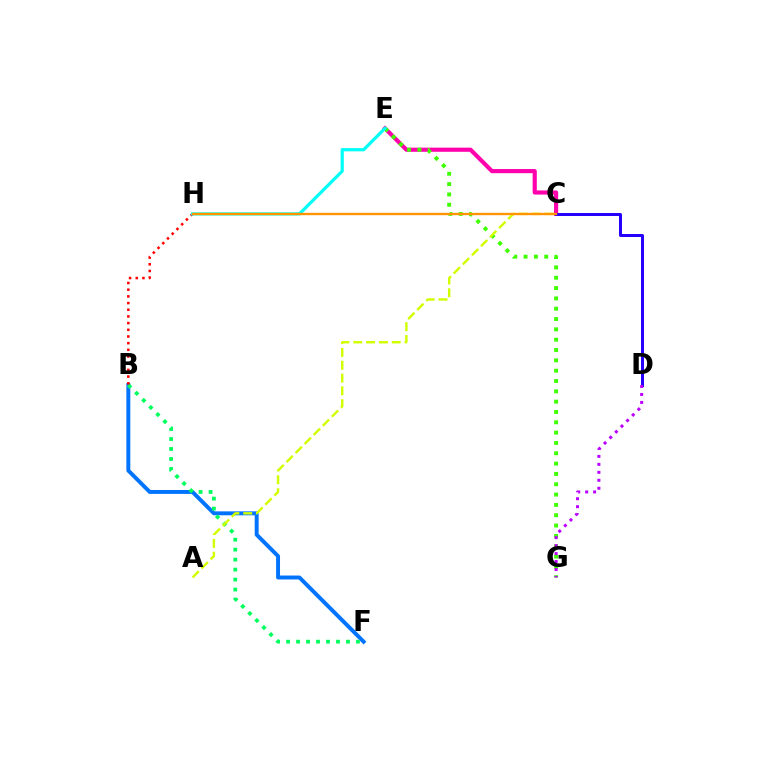{('B', 'F'): [{'color': '#0074ff', 'line_style': 'solid', 'thickness': 2.83}, {'color': '#00ff5c', 'line_style': 'dotted', 'thickness': 2.71}], ('C', 'E'): [{'color': '#ff00ac', 'line_style': 'solid', 'thickness': 2.98}], ('B', 'H'): [{'color': '#ff0000', 'line_style': 'dotted', 'thickness': 1.82}], ('E', 'G'): [{'color': '#3dff00', 'line_style': 'dotted', 'thickness': 2.81}], ('E', 'H'): [{'color': '#00fff6', 'line_style': 'solid', 'thickness': 2.3}], ('C', 'D'): [{'color': '#2500ff', 'line_style': 'solid', 'thickness': 2.16}], ('A', 'C'): [{'color': '#d1ff00', 'line_style': 'dashed', 'thickness': 1.74}], ('C', 'H'): [{'color': '#ff9400', 'line_style': 'solid', 'thickness': 1.68}], ('D', 'G'): [{'color': '#b900ff', 'line_style': 'dotted', 'thickness': 2.16}]}